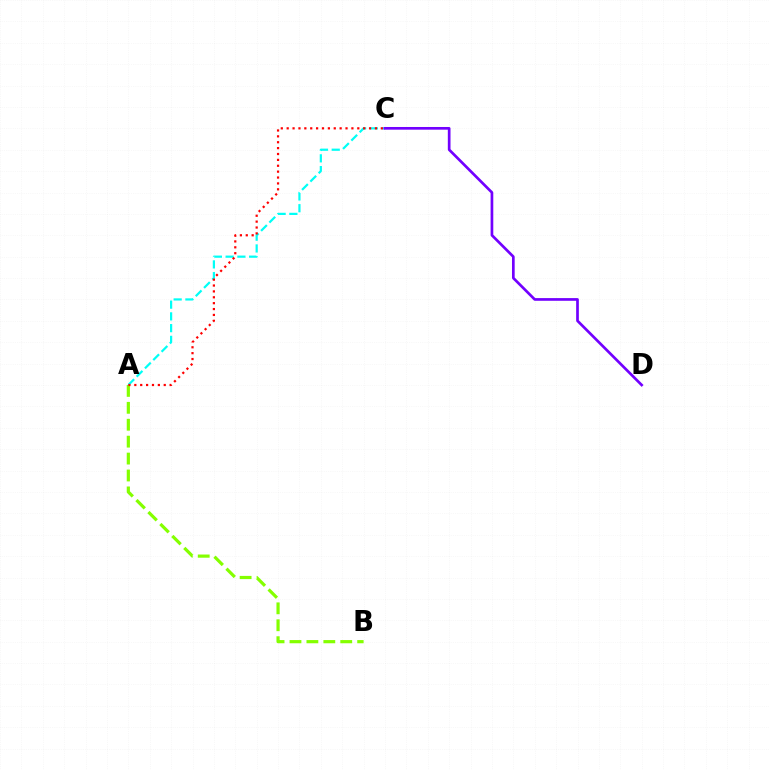{('A', 'B'): [{'color': '#84ff00', 'line_style': 'dashed', 'thickness': 2.3}], ('A', 'C'): [{'color': '#00fff6', 'line_style': 'dashed', 'thickness': 1.6}, {'color': '#ff0000', 'line_style': 'dotted', 'thickness': 1.6}], ('C', 'D'): [{'color': '#7200ff', 'line_style': 'solid', 'thickness': 1.94}]}